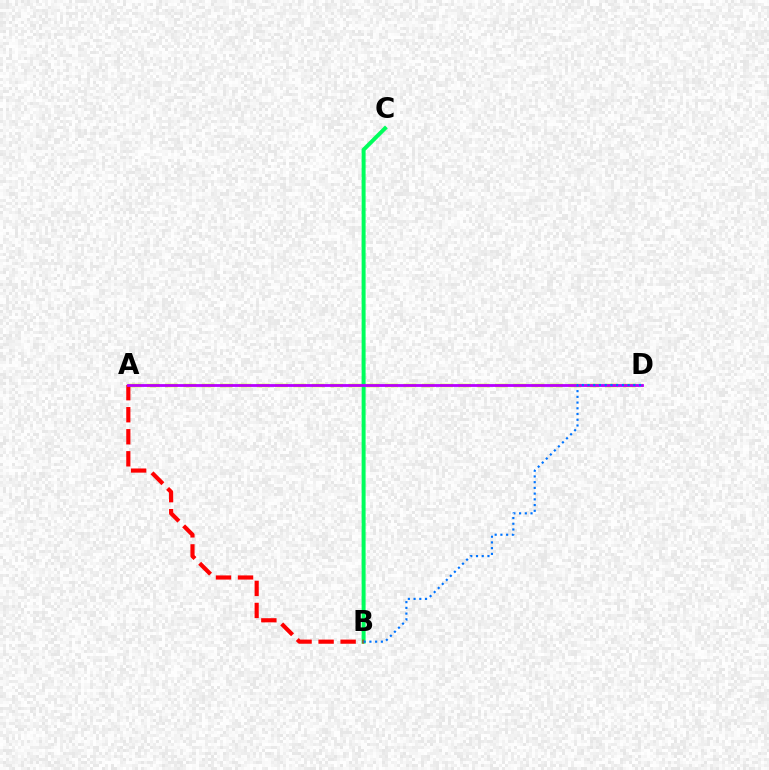{('A', 'D'): [{'color': '#d1ff00', 'line_style': 'dashed', 'thickness': 2.49}, {'color': '#b900ff', 'line_style': 'solid', 'thickness': 2.02}], ('B', 'C'): [{'color': '#00ff5c', 'line_style': 'solid', 'thickness': 2.86}], ('A', 'B'): [{'color': '#ff0000', 'line_style': 'dashed', 'thickness': 2.99}], ('B', 'D'): [{'color': '#0074ff', 'line_style': 'dotted', 'thickness': 1.56}]}